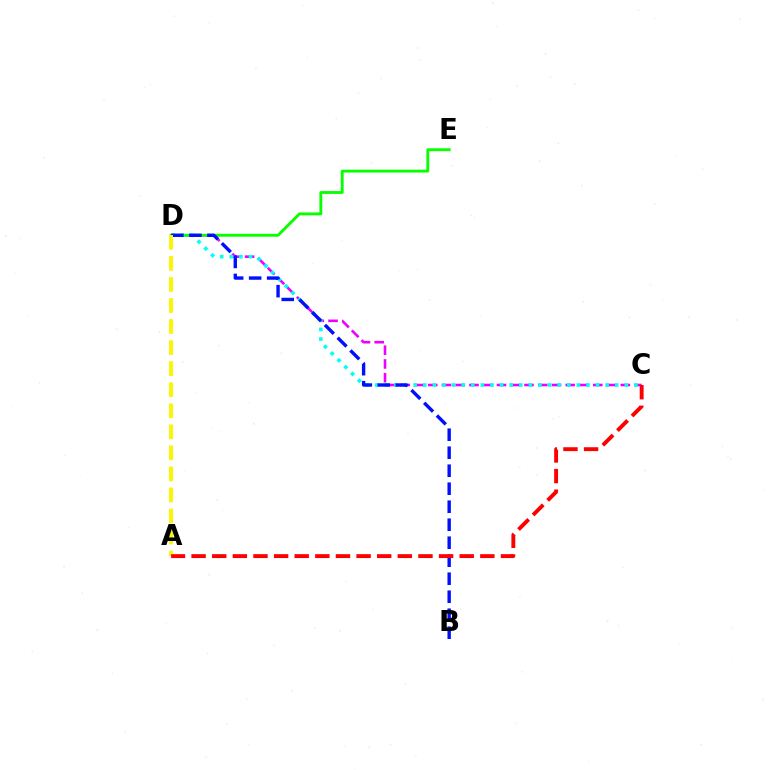{('C', 'D'): [{'color': '#ee00ff', 'line_style': 'dashed', 'thickness': 1.87}, {'color': '#00fff6', 'line_style': 'dotted', 'thickness': 2.61}], ('D', 'E'): [{'color': '#08ff00', 'line_style': 'solid', 'thickness': 2.07}], ('B', 'D'): [{'color': '#0010ff', 'line_style': 'dashed', 'thickness': 2.45}], ('A', 'D'): [{'color': '#fcf500', 'line_style': 'dashed', 'thickness': 2.86}], ('A', 'C'): [{'color': '#ff0000', 'line_style': 'dashed', 'thickness': 2.8}]}